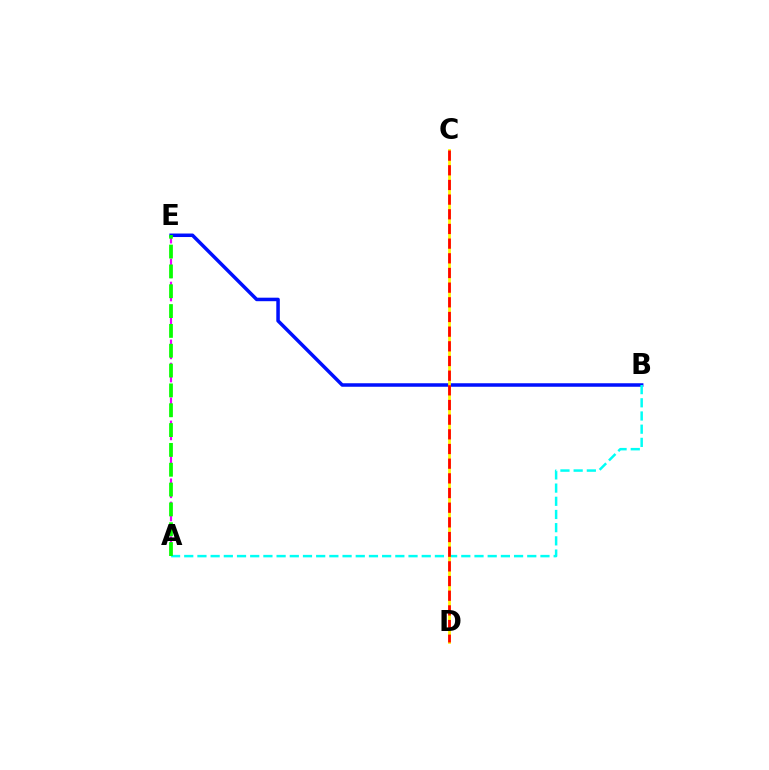{('A', 'E'): [{'color': '#ee00ff', 'line_style': 'dashed', 'thickness': 1.57}, {'color': '#08ff00', 'line_style': 'dashed', 'thickness': 2.69}], ('B', 'E'): [{'color': '#0010ff', 'line_style': 'solid', 'thickness': 2.53}], ('A', 'B'): [{'color': '#00fff6', 'line_style': 'dashed', 'thickness': 1.79}], ('C', 'D'): [{'color': '#fcf500', 'line_style': 'solid', 'thickness': 1.97}, {'color': '#ff0000', 'line_style': 'dashed', 'thickness': 1.99}]}